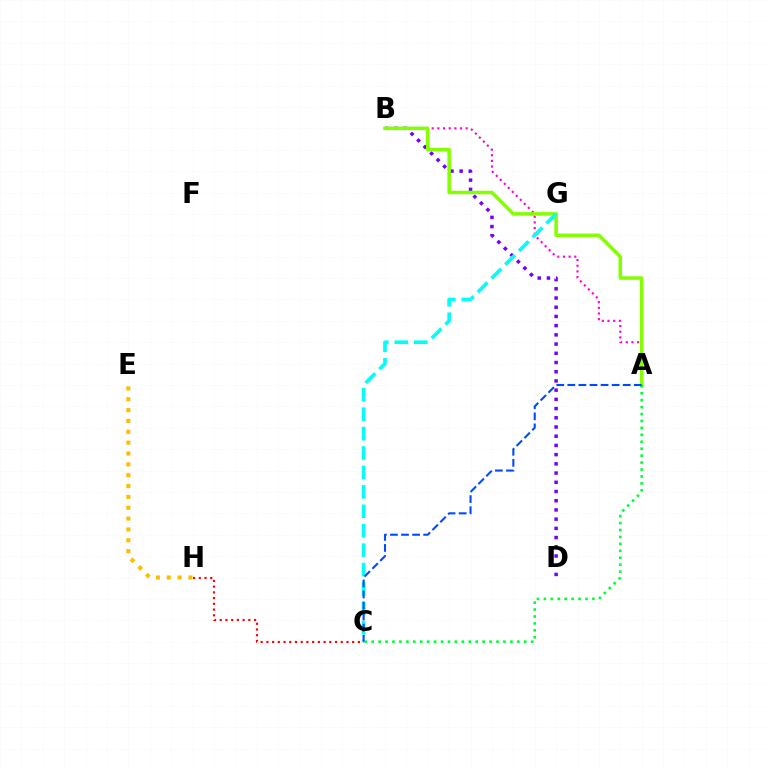{('A', 'B'): [{'color': '#ff00cf', 'line_style': 'dotted', 'thickness': 1.54}, {'color': '#84ff00', 'line_style': 'solid', 'thickness': 2.53}], ('C', 'H'): [{'color': '#ff0000', 'line_style': 'dotted', 'thickness': 1.55}], ('B', 'D'): [{'color': '#7200ff', 'line_style': 'dotted', 'thickness': 2.5}], ('E', 'H'): [{'color': '#ffbd00', 'line_style': 'dotted', 'thickness': 2.95}], ('A', 'C'): [{'color': '#00ff39', 'line_style': 'dotted', 'thickness': 1.88}, {'color': '#004bff', 'line_style': 'dashed', 'thickness': 1.51}], ('C', 'G'): [{'color': '#00fff6', 'line_style': 'dashed', 'thickness': 2.64}]}